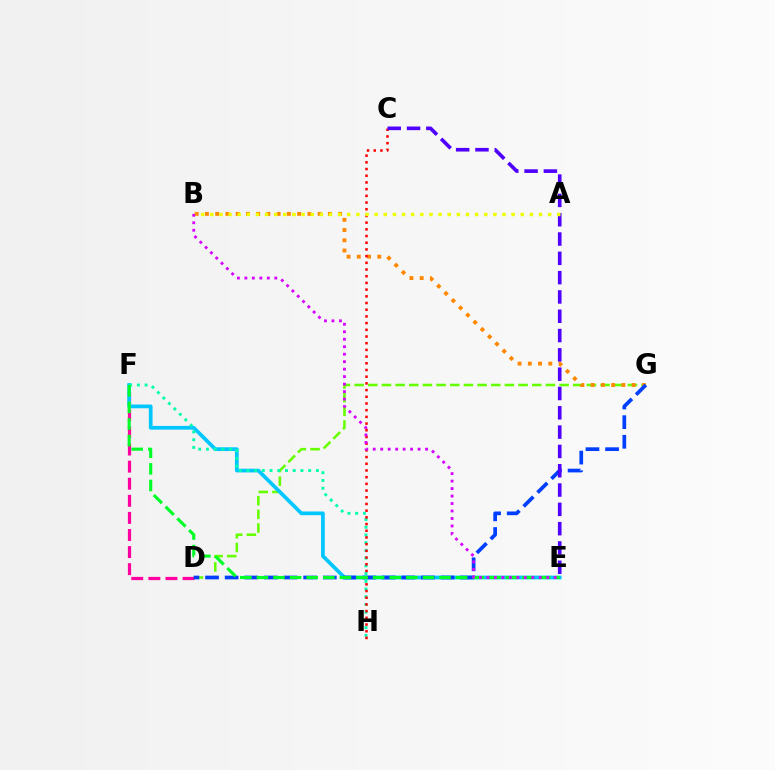{('D', 'G'): [{'color': '#66ff00', 'line_style': 'dashed', 'thickness': 1.86}, {'color': '#003fff', 'line_style': 'dashed', 'thickness': 2.67}], ('D', 'F'): [{'color': '#ff00a0', 'line_style': 'dashed', 'thickness': 2.32}], ('B', 'G'): [{'color': '#ff8800', 'line_style': 'dotted', 'thickness': 2.78}], ('E', 'F'): [{'color': '#00c7ff', 'line_style': 'solid', 'thickness': 2.68}, {'color': '#00ff27', 'line_style': 'dashed', 'thickness': 2.26}], ('F', 'H'): [{'color': '#00ffaf', 'line_style': 'dotted', 'thickness': 2.1}], ('C', 'H'): [{'color': '#ff0000', 'line_style': 'dotted', 'thickness': 1.82}], ('C', 'E'): [{'color': '#4f00ff', 'line_style': 'dashed', 'thickness': 2.62}], ('A', 'B'): [{'color': '#eeff00', 'line_style': 'dotted', 'thickness': 2.48}], ('B', 'E'): [{'color': '#d600ff', 'line_style': 'dotted', 'thickness': 2.03}]}